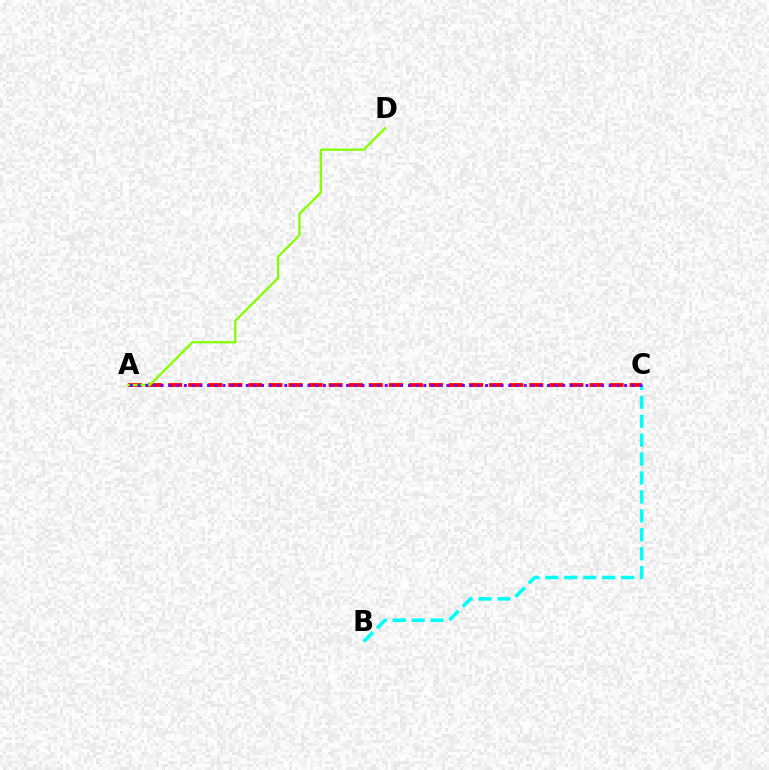{('A', 'C'): [{'color': '#ff0000', 'line_style': 'dashed', 'thickness': 2.73}, {'color': '#7200ff', 'line_style': 'dotted', 'thickness': 2.1}], ('B', 'C'): [{'color': '#00fff6', 'line_style': 'dashed', 'thickness': 2.57}], ('A', 'D'): [{'color': '#84ff00', 'line_style': 'solid', 'thickness': 1.66}]}